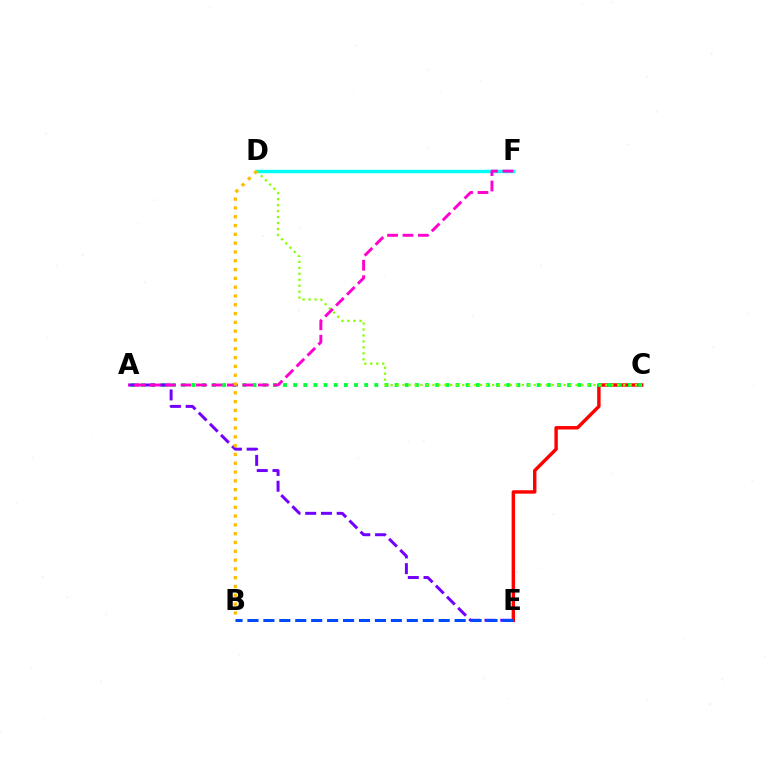{('C', 'E'): [{'color': '#ff0000', 'line_style': 'solid', 'thickness': 2.46}], ('A', 'C'): [{'color': '#00ff39', 'line_style': 'dotted', 'thickness': 2.76}], ('D', 'F'): [{'color': '#00fff6', 'line_style': 'solid', 'thickness': 2.46}], ('A', 'E'): [{'color': '#7200ff', 'line_style': 'dashed', 'thickness': 2.14}], ('C', 'D'): [{'color': '#84ff00', 'line_style': 'dotted', 'thickness': 1.62}], ('A', 'F'): [{'color': '#ff00cf', 'line_style': 'dashed', 'thickness': 2.1}], ('B', 'D'): [{'color': '#ffbd00', 'line_style': 'dotted', 'thickness': 2.39}], ('B', 'E'): [{'color': '#004bff', 'line_style': 'dashed', 'thickness': 2.17}]}